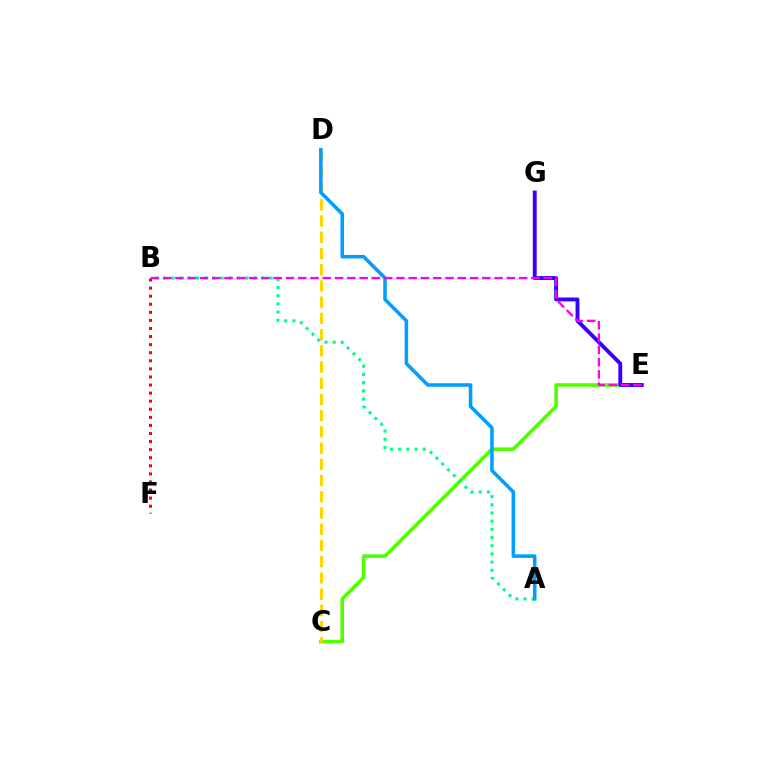{('C', 'E'): [{'color': '#4fff00', 'line_style': 'solid', 'thickness': 2.59}], ('C', 'D'): [{'color': '#ffd500', 'line_style': 'dashed', 'thickness': 2.2}], ('E', 'G'): [{'color': '#3700ff', 'line_style': 'solid', 'thickness': 2.8}], ('A', 'B'): [{'color': '#00ff86', 'line_style': 'dotted', 'thickness': 2.22}], ('A', 'D'): [{'color': '#009eff', 'line_style': 'solid', 'thickness': 2.55}], ('B', 'E'): [{'color': '#ff00ed', 'line_style': 'dashed', 'thickness': 1.67}], ('B', 'F'): [{'color': '#ff0000', 'line_style': 'dotted', 'thickness': 2.19}]}